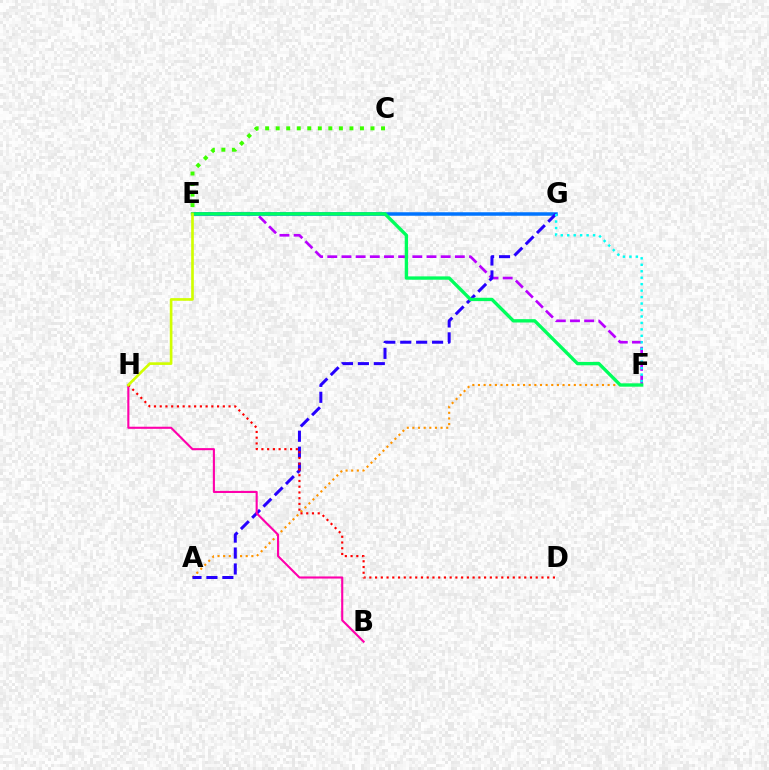{('E', 'F'): [{'color': '#b900ff', 'line_style': 'dashed', 'thickness': 1.93}, {'color': '#00ff5c', 'line_style': 'solid', 'thickness': 2.41}], ('A', 'F'): [{'color': '#ff9400', 'line_style': 'dotted', 'thickness': 1.53}], ('E', 'G'): [{'color': '#0074ff', 'line_style': 'solid', 'thickness': 2.52}], ('A', 'G'): [{'color': '#2500ff', 'line_style': 'dashed', 'thickness': 2.16}], ('B', 'H'): [{'color': '#ff00ac', 'line_style': 'solid', 'thickness': 1.52}], ('F', 'G'): [{'color': '#00fff6', 'line_style': 'dotted', 'thickness': 1.75}], ('D', 'H'): [{'color': '#ff0000', 'line_style': 'dotted', 'thickness': 1.56}], ('E', 'H'): [{'color': '#d1ff00', 'line_style': 'solid', 'thickness': 1.91}], ('C', 'E'): [{'color': '#3dff00', 'line_style': 'dotted', 'thickness': 2.86}]}